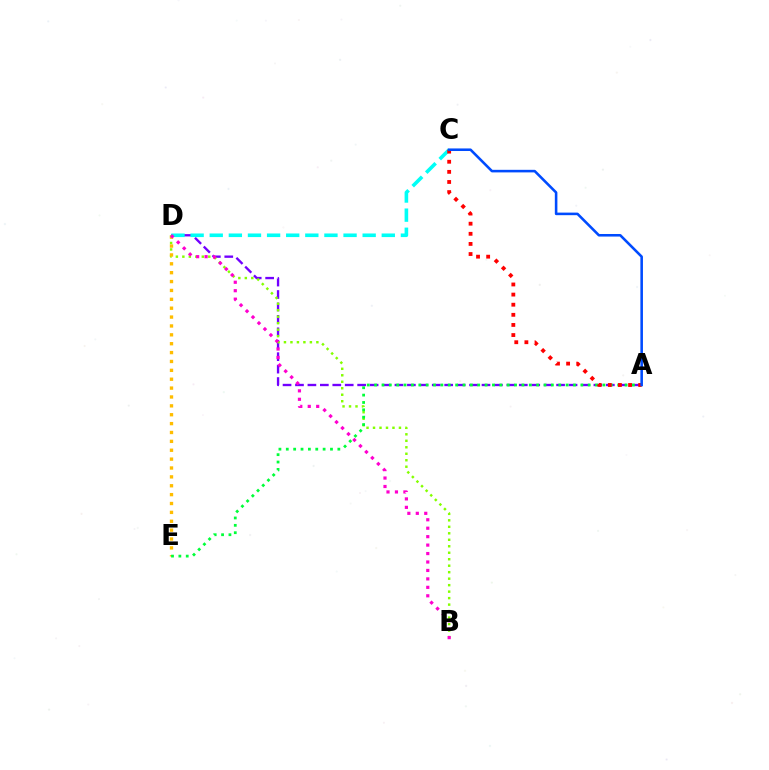{('A', 'D'): [{'color': '#7200ff', 'line_style': 'dashed', 'thickness': 1.69}], ('B', 'D'): [{'color': '#84ff00', 'line_style': 'dotted', 'thickness': 1.76}, {'color': '#ff00cf', 'line_style': 'dotted', 'thickness': 2.3}], ('D', 'E'): [{'color': '#ffbd00', 'line_style': 'dotted', 'thickness': 2.41}], ('C', 'D'): [{'color': '#00fff6', 'line_style': 'dashed', 'thickness': 2.6}], ('A', 'E'): [{'color': '#00ff39', 'line_style': 'dotted', 'thickness': 2.0}], ('A', 'C'): [{'color': '#ff0000', 'line_style': 'dotted', 'thickness': 2.75}, {'color': '#004bff', 'line_style': 'solid', 'thickness': 1.85}]}